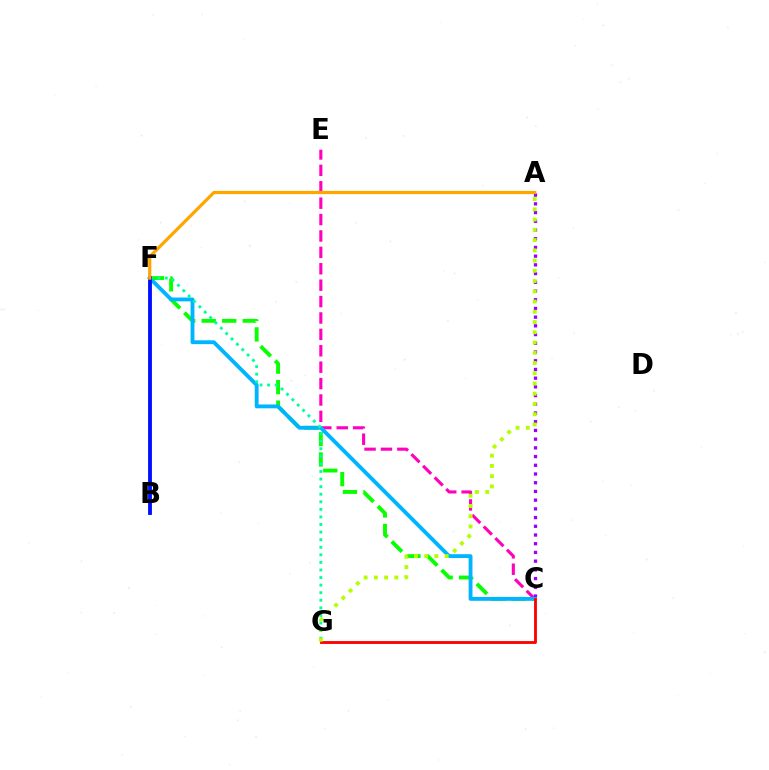{('C', 'E'): [{'color': '#ff00bd', 'line_style': 'dashed', 'thickness': 2.23}], ('A', 'C'): [{'color': '#9b00ff', 'line_style': 'dotted', 'thickness': 2.37}], ('C', 'F'): [{'color': '#08ff00', 'line_style': 'dashed', 'thickness': 2.79}, {'color': '#00b5ff', 'line_style': 'solid', 'thickness': 2.78}], ('F', 'G'): [{'color': '#00ff9d', 'line_style': 'dotted', 'thickness': 2.06}], ('B', 'F'): [{'color': '#0010ff', 'line_style': 'solid', 'thickness': 2.77}], ('A', 'F'): [{'color': '#ffa500', 'line_style': 'solid', 'thickness': 2.31}], ('C', 'G'): [{'color': '#ff0000', 'line_style': 'solid', 'thickness': 2.04}], ('A', 'G'): [{'color': '#b3ff00', 'line_style': 'dotted', 'thickness': 2.78}]}